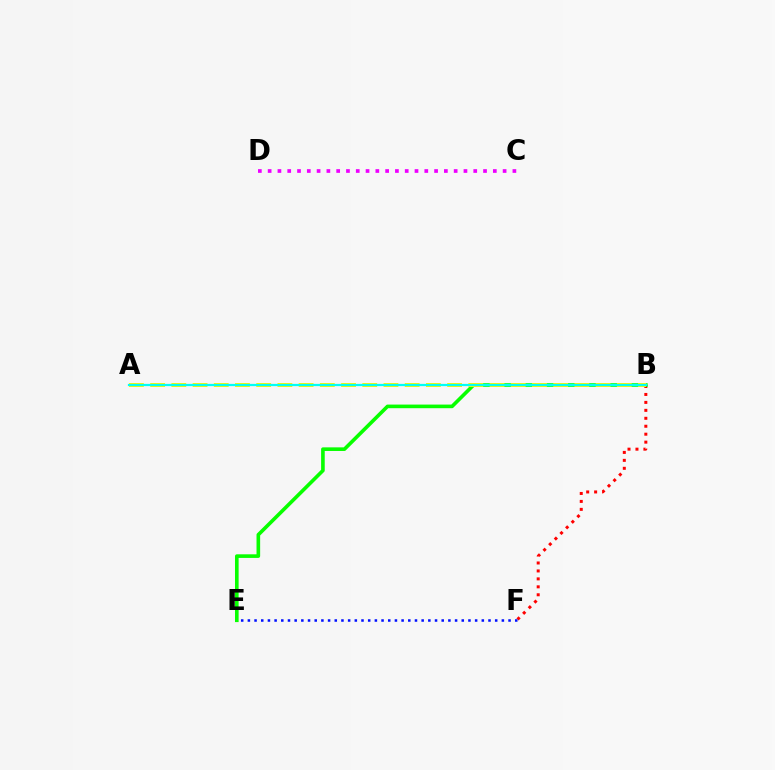{('C', 'D'): [{'color': '#ee00ff', 'line_style': 'dotted', 'thickness': 2.66}], ('B', 'F'): [{'color': '#ff0000', 'line_style': 'dotted', 'thickness': 2.16}], ('B', 'E'): [{'color': '#08ff00', 'line_style': 'solid', 'thickness': 2.61}], ('A', 'B'): [{'color': '#fcf500', 'line_style': 'dashed', 'thickness': 2.88}, {'color': '#00fff6', 'line_style': 'solid', 'thickness': 1.62}], ('E', 'F'): [{'color': '#0010ff', 'line_style': 'dotted', 'thickness': 1.82}]}